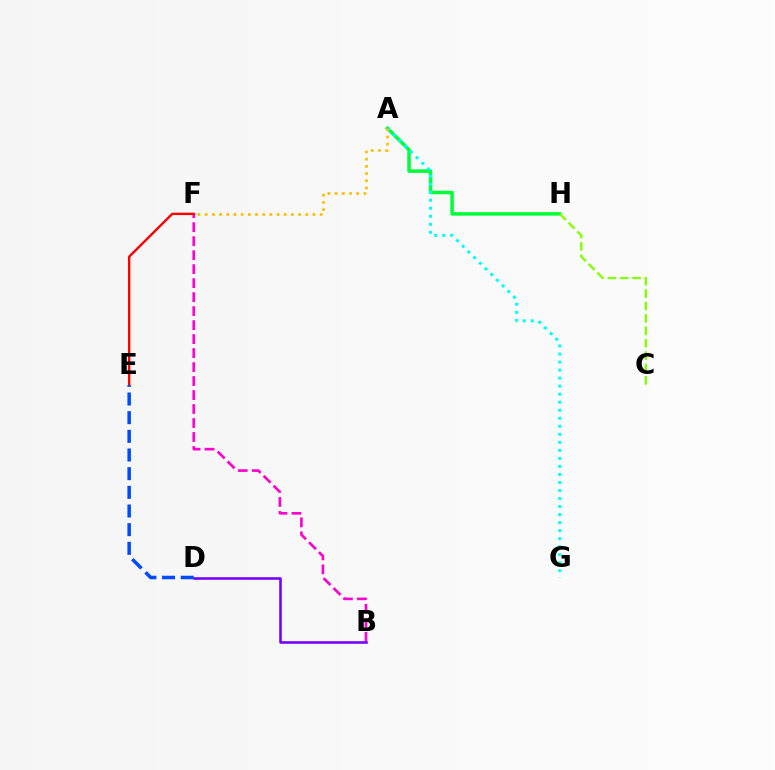{('A', 'H'): [{'color': '#00ff39', 'line_style': 'solid', 'thickness': 2.53}], ('B', 'F'): [{'color': '#ff00cf', 'line_style': 'dashed', 'thickness': 1.9}], ('A', 'G'): [{'color': '#00fff6', 'line_style': 'dotted', 'thickness': 2.18}], ('C', 'H'): [{'color': '#84ff00', 'line_style': 'dashed', 'thickness': 1.68}], ('B', 'D'): [{'color': '#7200ff', 'line_style': 'solid', 'thickness': 1.85}], ('E', 'F'): [{'color': '#ff0000', 'line_style': 'solid', 'thickness': 1.72}], ('A', 'F'): [{'color': '#ffbd00', 'line_style': 'dotted', 'thickness': 1.95}], ('D', 'E'): [{'color': '#004bff', 'line_style': 'dashed', 'thickness': 2.54}]}